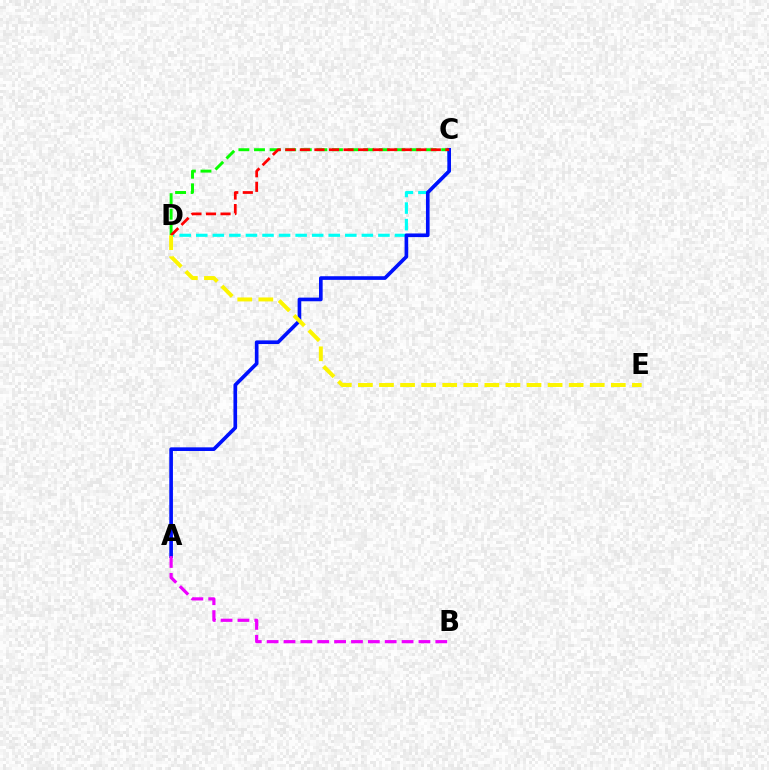{('C', 'D'): [{'color': '#08ff00', 'line_style': 'dashed', 'thickness': 2.12}, {'color': '#00fff6', 'line_style': 'dashed', 'thickness': 2.25}, {'color': '#ff0000', 'line_style': 'dashed', 'thickness': 1.98}], ('A', 'C'): [{'color': '#0010ff', 'line_style': 'solid', 'thickness': 2.63}], ('D', 'E'): [{'color': '#fcf500', 'line_style': 'dashed', 'thickness': 2.86}], ('A', 'B'): [{'color': '#ee00ff', 'line_style': 'dashed', 'thickness': 2.29}]}